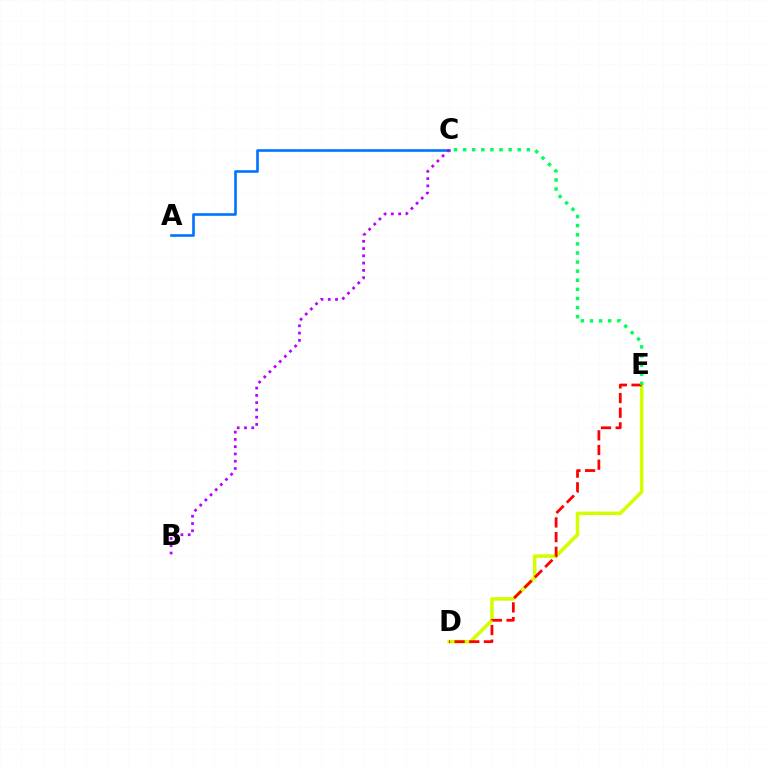{('D', 'E'): [{'color': '#d1ff00', 'line_style': 'solid', 'thickness': 2.54}, {'color': '#ff0000', 'line_style': 'dashed', 'thickness': 1.99}], ('A', 'C'): [{'color': '#0074ff', 'line_style': 'solid', 'thickness': 1.9}], ('B', 'C'): [{'color': '#b900ff', 'line_style': 'dotted', 'thickness': 1.98}], ('C', 'E'): [{'color': '#00ff5c', 'line_style': 'dotted', 'thickness': 2.47}]}